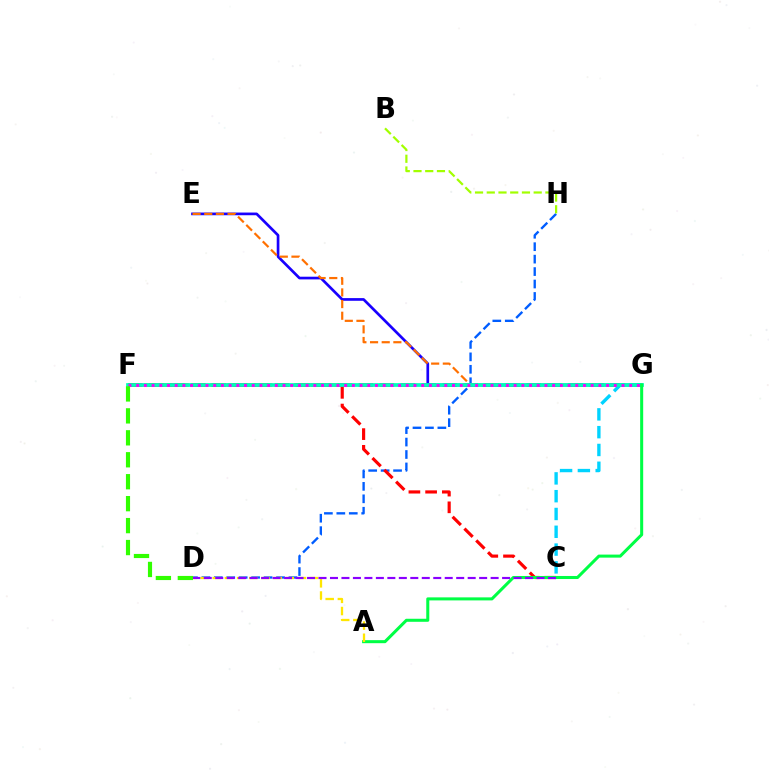{('D', 'H'): [{'color': '#005dff', 'line_style': 'dashed', 'thickness': 1.69}], ('F', 'G'): [{'color': '#ff0088', 'line_style': 'dashed', 'thickness': 2.85}, {'color': '#00ffbb', 'line_style': 'solid', 'thickness': 2.69}, {'color': '#fa00f9', 'line_style': 'dotted', 'thickness': 2.09}], ('E', 'G'): [{'color': '#1900ff', 'line_style': 'solid', 'thickness': 1.94}, {'color': '#ff7000', 'line_style': 'dashed', 'thickness': 1.58}], ('C', 'F'): [{'color': '#ff0000', 'line_style': 'dashed', 'thickness': 2.27}], ('C', 'G'): [{'color': '#00d3ff', 'line_style': 'dashed', 'thickness': 2.42}], ('A', 'G'): [{'color': '#00ff45', 'line_style': 'solid', 'thickness': 2.19}], ('A', 'D'): [{'color': '#ffe600', 'line_style': 'dashed', 'thickness': 1.65}], ('C', 'D'): [{'color': '#8a00ff', 'line_style': 'dashed', 'thickness': 1.56}], ('B', 'H'): [{'color': '#a2ff00', 'line_style': 'dashed', 'thickness': 1.59}], ('D', 'F'): [{'color': '#31ff00', 'line_style': 'dashed', 'thickness': 2.98}]}